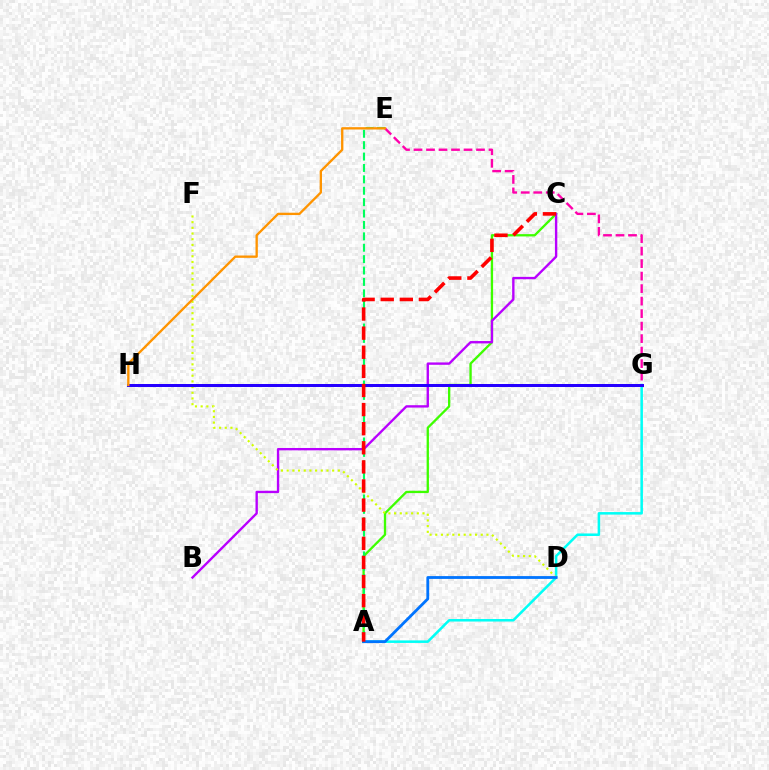{('A', 'G'): [{'color': '#00fff6', 'line_style': 'solid', 'thickness': 1.82}], ('A', 'C'): [{'color': '#3dff00', 'line_style': 'solid', 'thickness': 1.66}, {'color': '#ff0000', 'line_style': 'dashed', 'thickness': 2.6}], ('B', 'C'): [{'color': '#b900ff', 'line_style': 'solid', 'thickness': 1.71}], ('D', 'F'): [{'color': '#d1ff00', 'line_style': 'dotted', 'thickness': 1.55}], ('A', 'E'): [{'color': '#00ff5c', 'line_style': 'dashed', 'thickness': 1.55}], ('E', 'G'): [{'color': '#ff00ac', 'line_style': 'dashed', 'thickness': 1.7}], ('G', 'H'): [{'color': '#2500ff', 'line_style': 'solid', 'thickness': 2.16}], ('A', 'D'): [{'color': '#0074ff', 'line_style': 'solid', 'thickness': 2.03}], ('E', 'H'): [{'color': '#ff9400', 'line_style': 'solid', 'thickness': 1.68}]}